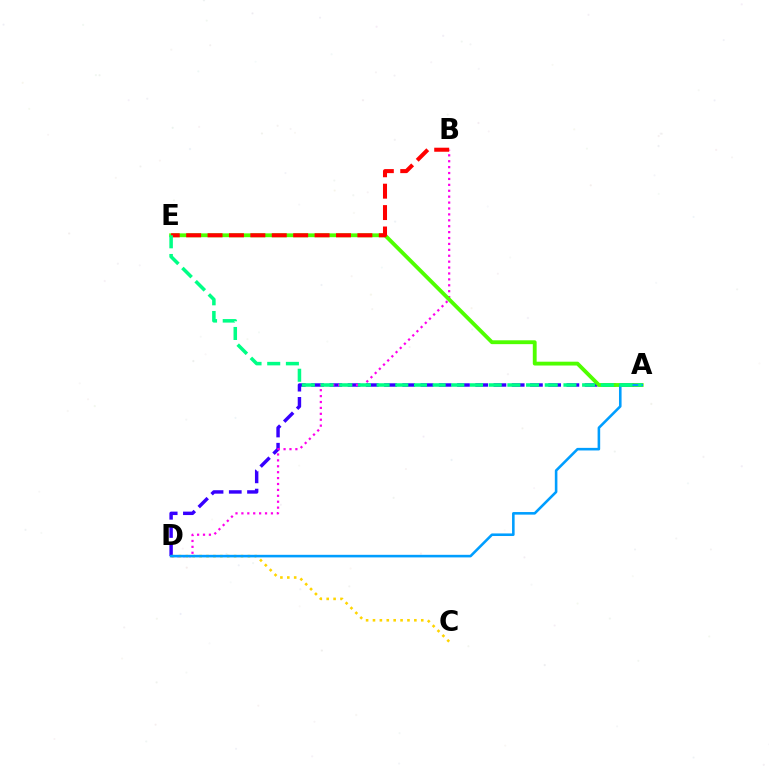{('A', 'D'): [{'color': '#3700ff', 'line_style': 'dashed', 'thickness': 2.48}, {'color': '#009eff', 'line_style': 'solid', 'thickness': 1.86}], ('B', 'D'): [{'color': '#ff00ed', 'line_style': 'dotted', 'thickness': 1.61}], ('C', 'D'): [{'color': '#ffd500', 'line_style': 'dotted', 'thickness': 1.87}], ('A', 'E'): [{'color': '#4fff00', 'line_style': 'solid', 'thickness': 2.77}, {'color': '#00ff86', 'line_style': 'dashed', 'thickness': 2.54}], ('B', 'E'): [{'color': '#ff0000', 'line_style': 'dashed', 'thickness': 2.91}]}